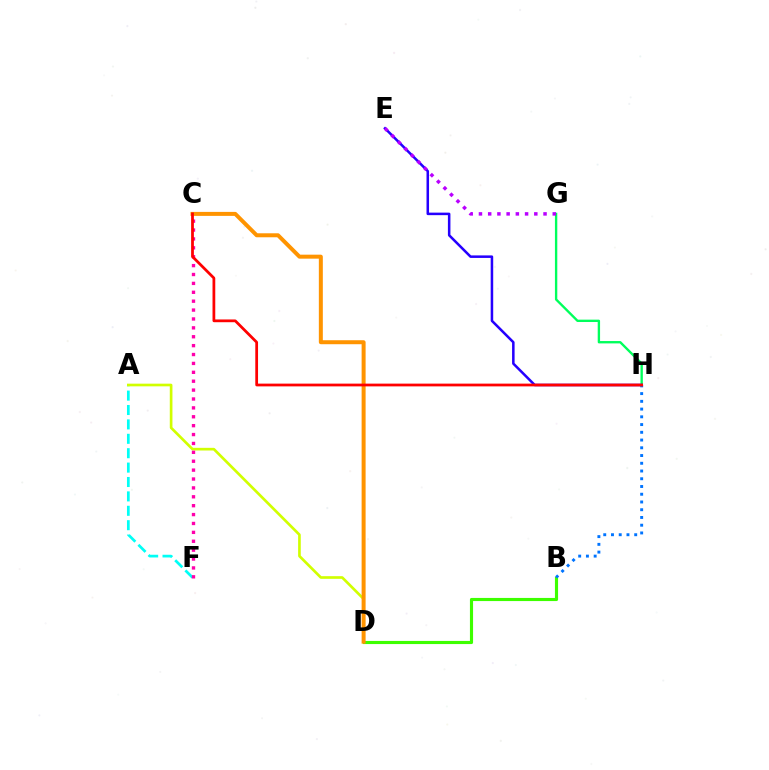{('A', 'F'): [{'color': '#00fff6', 'line_style': 'dashed', 'thickness': 1.96}], ('A', 'D'): [{'color': '#d1ff00', 'line_style': 'solid', 'thickness': 1.92}], ('G', 'H'): [{'color': '#00ff5c', 'line_style': 'solid', 'thickness': 1.7}], ('B', 'D'): [{'color': '#3dff00', 'line_style': 'solid', 'thickness': 2.26}], ('C', 'F'): [{'color': '#ff00ac', 'line_style': 'dotted', 'thickness': 2.42}], ('E', 'H'): [{'color': '#2500ff', 'line_style': 'solid', 'thickness': 1.82}], ('C', 'D'): [{'color': '#ff9400', 'line_style': 'solid', 'thickness': 2.87}], ('E', 'G'): [{'color': '#b900ff', 'line_style': 'dotted', 'thickness': 2.51}], ('B', 'H'): [{'color': '#0074ff', 'line_style': 'dotted', 'thickness': 2.1}], ('C', 'H'): [{'color': '#ff0000', 'line_style': 'solid', 'thickness': 1.98}]}